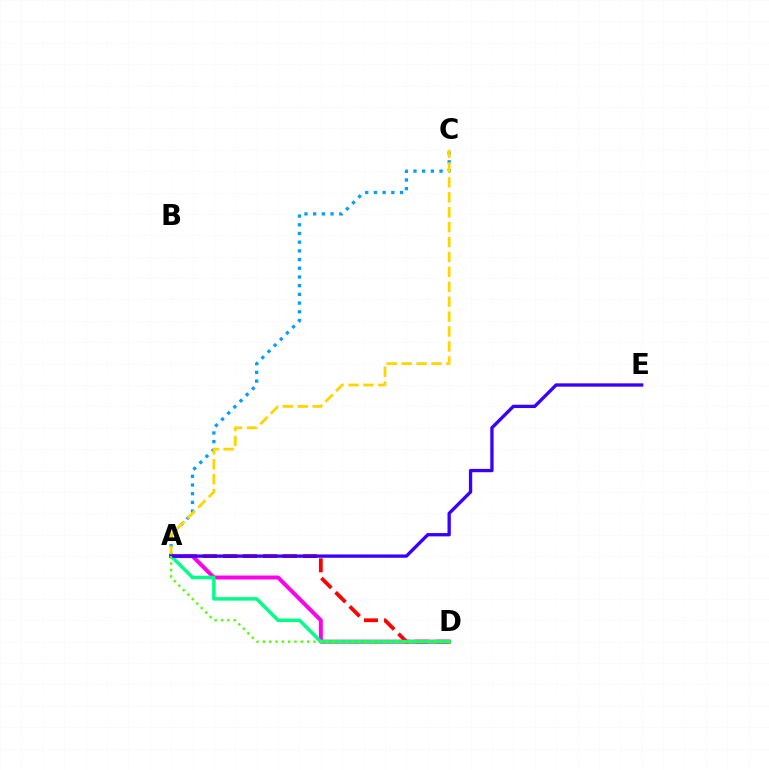{('A', 'D'): [{'color': '#ff0000', 'line_style': 'dashed', 'thickness': 2.72}, {'color': '#ff00ed', 'line_style': 'solid', 'thickness': 2.85}, {'color': '#00ff86', 'line_style': 'solid', 'thickness': 2.51}, {'color': '#4fff00', 'line_style': 'dotted', 'thickness': 1.72}], ('A', 'C'): [{'color': '#009eff', 'line_style': 'dotted', 'thickness': 2.36}, {'color': '#ffd500', 'line_style': 'dashed', 'thickness': 2.03}], ('A', 'E'): [{'color': '#3700ff', 'line_style': 'solid', 'thickness': 2.39}]}